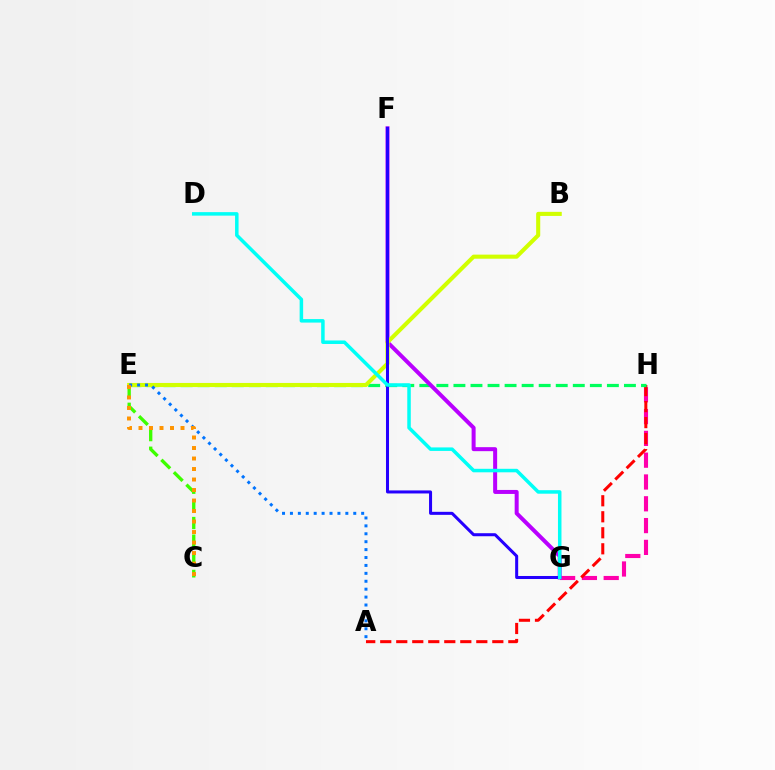{('G', 'H'): [{'color': '#ff00ac', 'line_style': 'dashed', 'thickness': 2.96}], ('C', 'E'): [{'color': '#3dff00', 'line_style': 'dashed', 'thickness': 2.4}, {'color': '#ff9400', 'line_style': 'dotted', 'thickness': 2.85}], ('A', 'H'): [{'color': '#ff0000', 'line_style': 'dashed', 'thickness': 2.18}], ('E', 'H'): [{'color': '#00ff5c', 'line_style': 'dashed', 'thickness': 2.32}], ('F', 'G'): [{'color': '#b900ff', 'line_style': 'solid', 'thickness': 2.88}, {'color': '#2500ff', 'line_style': 'solid', 'thickness': 2.18}], ('B', 'E'): [{'color': '#d1ff00', 'line_style': 'solid', 'thickness': 2.94}], ('A', 'E'): [{'color': '#0074ff', 'line_style': 'dotted', 'thickness': 2.15}], ('D', 'G'): [{'color': '#00fff6', 'line_style': 'solid', 'thickness': 2.52}]}